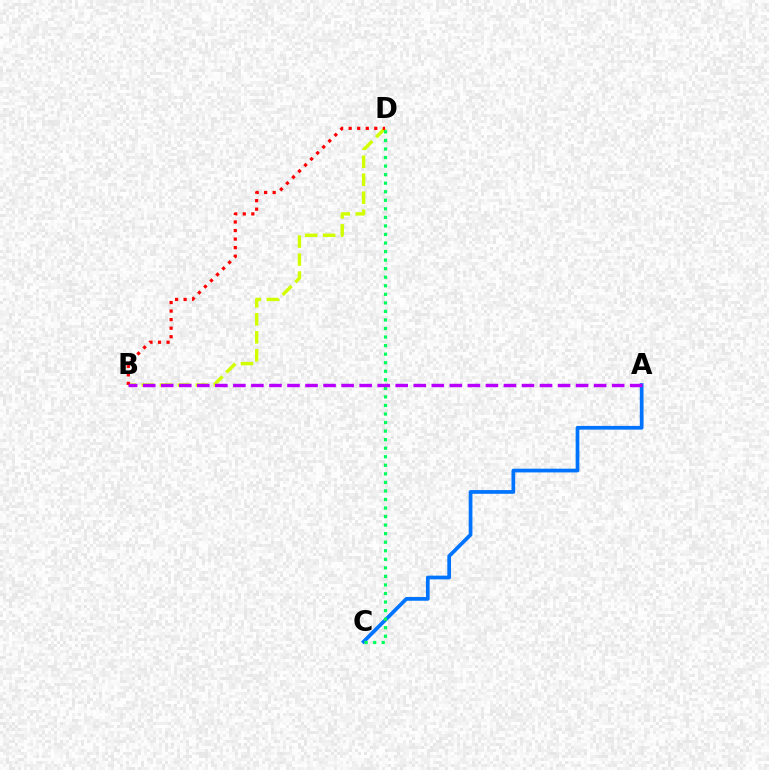{('A', 'C'): [{'color': '#0074ff', 'line_style': 'solid', 'thickness': 2.68}], ('B', 'D'): [{'color': '#d1ff00', 'line_style': 'dashed', 'thickness': 2.44}, {'color': '#ff0000', 'line_style': 'dotted', 'thickness': 2.32}], ('C', 'D'): [{'color': '#00ff5c', 'line_style': 'dotted', 'thickness': 2.32}], ('A', 'B'): [{'color': '#b900ff', 'line_style': 'dashed', 'thickness': 2.45}]}